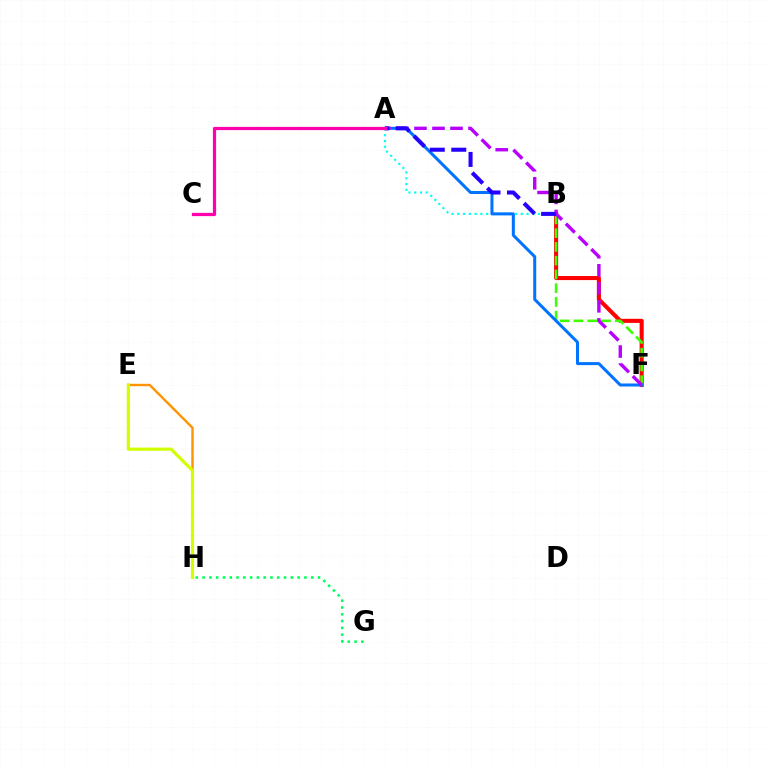{('E', 'H'): [{'color': '#ff9400', 'line_style': 'solid', 'thickness': 1.73}, {'color': '#d1ff00', 'line_style': 'solid', 'thickness': 2.29}], ('B', 'F'): [{'color': '#ff0000', 'line_style': 'solid', 'thickness': 2.93}, {'color': '#3dff00', 'line_style': 'dashed', 'thickness': 1.87}], ('G', 'H'): [{'color': '#00ff5c', 'line_style': 'dotted', 'thickness': 1.84}], ('A', 'B'): [{'color': '#00fff6', 'line_style': 'dotted', 'thickness': 1.57}, {'color': '#2500ff', 'line_style': 'dashed', 'thickness': 2.92}], ('A', 'F'): [{'color': '#0074ff', 'line_style': 'solid', 'thickness': 2.18}, {'color': '#b900ff', 'line_style': 'dashed', 'thickness': 2.45}], ('A', 'C'): [{'color': '#ff00ac', 'line_style': 'solid', 'thickness': 2.33}]}